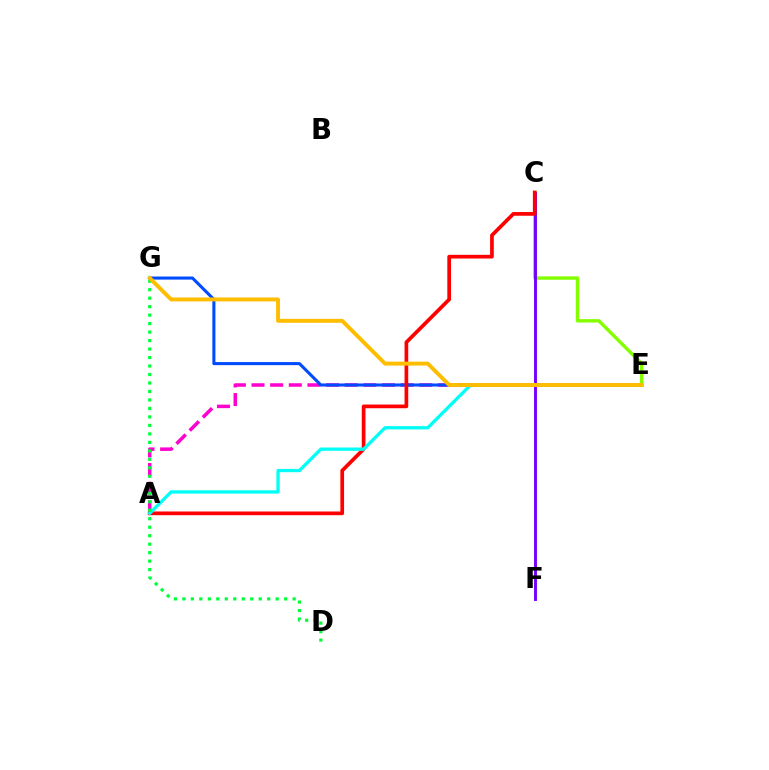{('C', 'E'): [{'color': '#84ff00', 'line_style': 'solid', 'thickness': 2.45}], ('A', 'E'): [{'color': '#ff00cf', 'line_style': 'dashed', 'thickness': 2.53}, {'color': '#00fff6', 'line_style': 'solid', 'thickness': 2.38}], ('C', 'F'): [{'color': '#7200ff', 'line_style': 'solid', 'thickness': 2.09}], ('E', 'G'): [{'color': '#004bff', 'line_style': 'solid', 'thickness': 2.21}, {'color': '#ffbd00', 'line_style': 'solid', 'thickness': 2.82}], ('A', 'C'): [{'color': '#ff0000', 'line_style': 'solid', 'thickness': 2.67}], ('D', 'G'): [{'color': '#00ff39', 'line_style': 'dotted', 'thickness': 2.3}]}